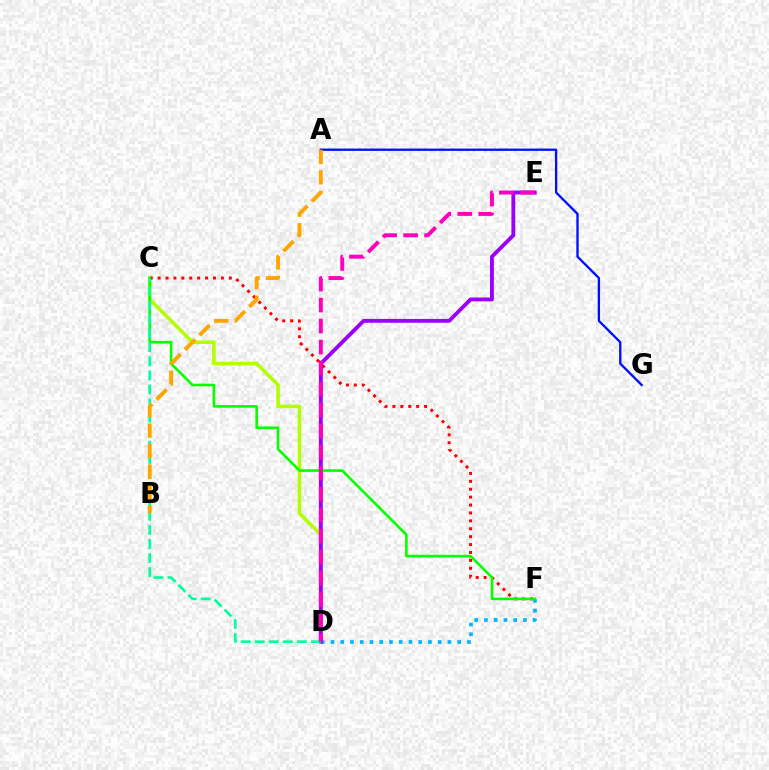{('C', 'D'): [{'color': '#b3ff00', 'line_style': 'solid', 'thickness': 2.57}, {'color': '#00ff9d', 'line_style': 'dashed', 'thickness': 1.91}], ('C', 'F'): [{'color': '#ff0000', 'line_style': 'dotted', 'thickness': 2.15}, {'color': '#08ff00', 'line_style': 'solid', 'thickness': 1.89}], ('D', 'F'): [{'color': '#00b5ff', 'line_style': 'dotted', 'thickness': 2.65}], ('A', 'G'): [{'color': '#0010ff', 'line_style': 'solid', 'thickness': 1.68}], ('D', 'E'): [{'color': '#9b00ff', 'line_style': 'solid', 'thickness': 2.78}, {'color': '#ff00bd', 'line_style': 'dashed', 'thickness': 2.85}], ('A', 'B'): [{'color': '#ffa500', 'line_style': 'dashed', 'thickness': 2.79}]}